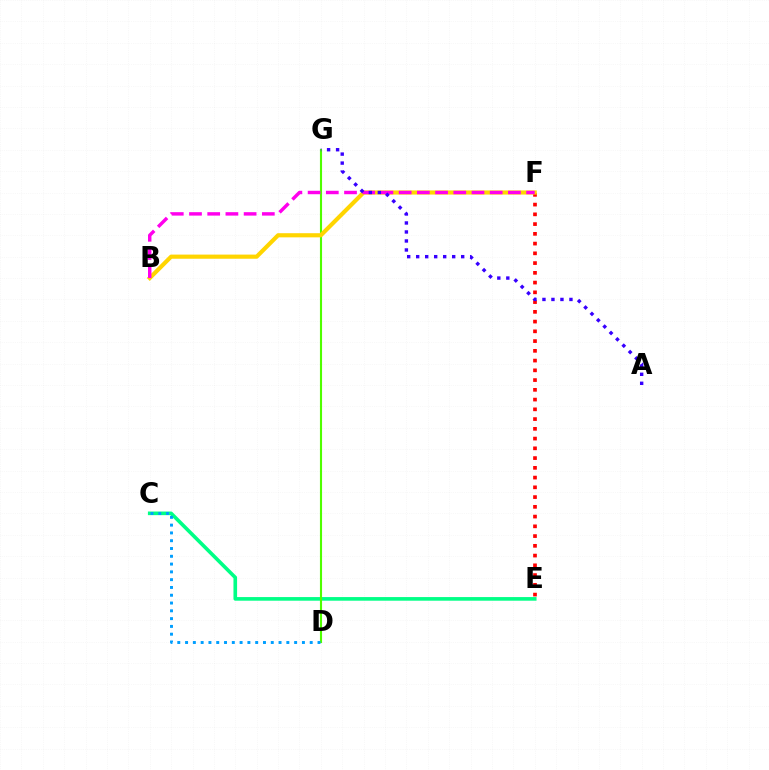{('E', 'F'): [{'color': '#ff0000', 'line_style': 'dotted', 'thickness': 2.65}], ('C', 'E'): [{'color': '#00ff86', 'line_style': 'solid', 'thickness': 2.61}], ('D', 'G'): [{'color': '#4fff00', 'line_style': 'solid', 'thickness': 1.52}], ('B', 'F'): [{'color': '#ffd500', 'line_style': 'solid', 'thickness': 2.99}, {'color': '#ff00ed', 'line_style': 'dashed', 'thickness': 2.47}], ('C', 'D'): [{'color': '#009eff', 'line_style': 'dotted', 'thickness': 2.12}], ('A', 'G'): [{'color': '#3700ff', 'line_style': 'dotted', 'thickness': 2.44}]}